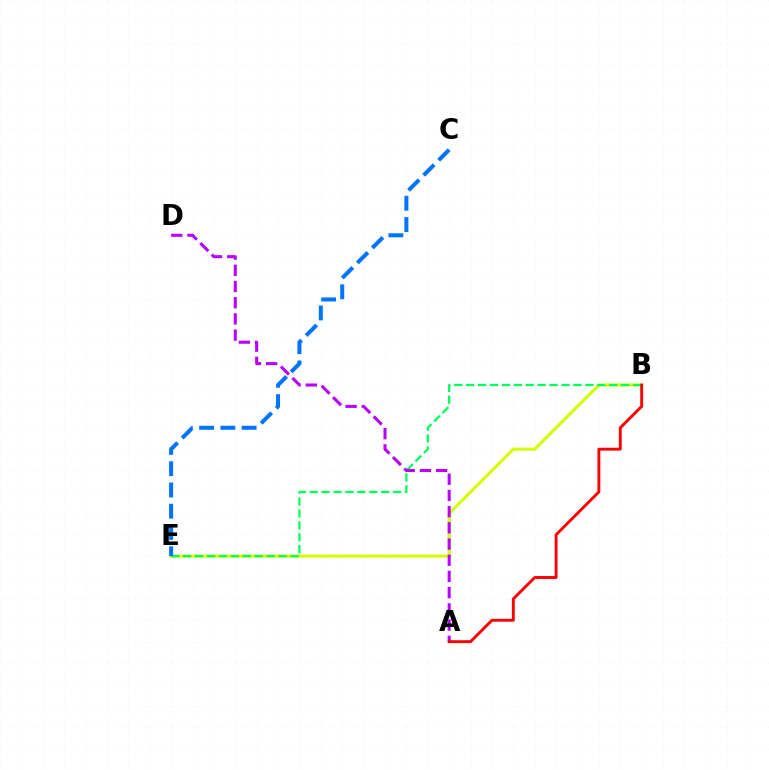{('B', 'E'): [{'color': '#d1ff00', 'line_style': 'solid', 'thickness': 2.18}, {'color': '#00ff5c', 'line_style': 'dashed', 'thickness': 1.62}], ('A', 'D'): [{'color': '#b900ff', 'line_style': 'dashed', 'thickness': 2.2}], ('C', 'E'): [{'color': '#0074ff', 'line_style': 'dashed', 'thickness': 2.89}], ('A', 'B'): [{'color': '#ff0000', 'line_style': 'solid', 'thickness': 2.09}]}